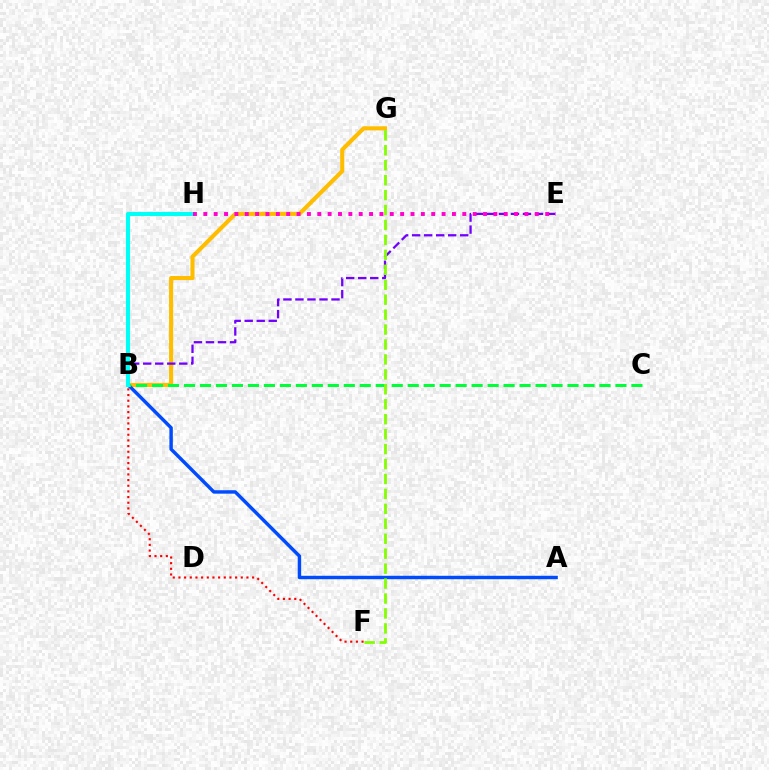{('B', 'G'): [{'color': '#ffbd00', 'line_style': 'solid', 'thickness': 2.95}], ('B', 'F'): [{'color': '#ff0000', 'line_style': 'dotted', 'thickness': 1.54}], ('B', 'E'): [{'color': '#7200ff', 'line_style': 'dashed', 'thickness': 1.63}], ('A', 'B'): [{'color': '#004bff', 'line_style': 'solid', 'thickness': 2.48}], ('B', 'C'): [{'color': '#00ff39', 'line_style': 'dashed', 'thickness': 2.17}], ('B', 'H'): [{'color': '#00fff6', 'line_style': 'solid', 'thickness': 2.95}], ('E', 'H'): [{'color': '#ff00cf', 'line_style': 'dotted', 'thickness': 2.81}], ('F', 'G'): [{'color': '#84ff00', 'line_style': 'dashed', 'thickness': 2.03}]}